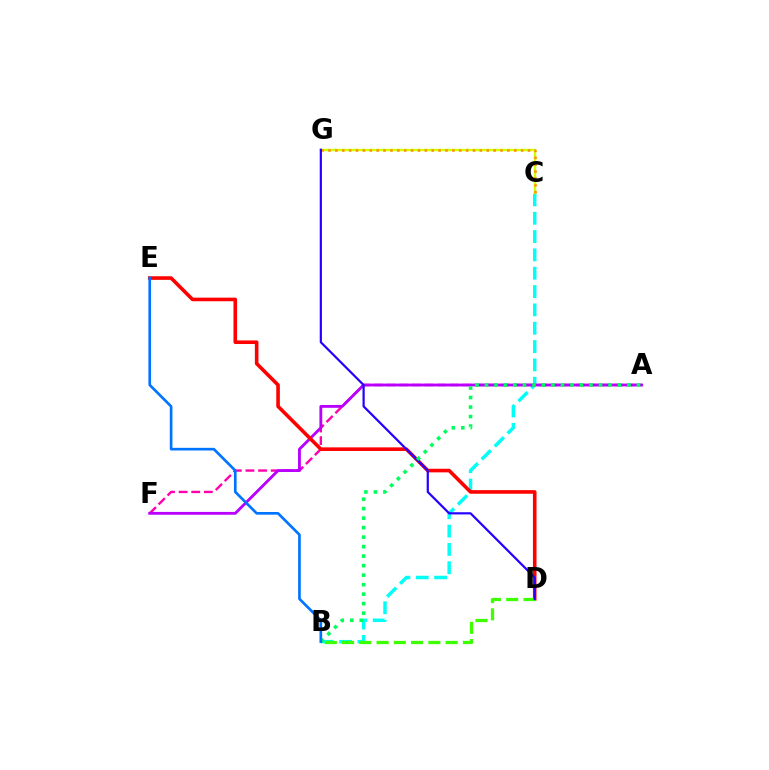{('B', 'C'): [{'color': '#00fff6', 'line_style': 'dashed', 'thickness': 2.49}], ('A', 'F'): [{'color': '#ff00ac', 'line_style': 'dashed', 'thickness': 1.71}, {'color': '#b900ff', 'line_style': 'solid', 'thickness': 2.05}], ('D', 'E'): [{'color': '#ff0000', 'line_style': 'solid', 'thickness': 2.59}], ('B', 'D'): [{'color': '#3dff00', 'line_style': 'dashed', 'thickness': 2.35}], ('C', 'G'): [{'color': '#d1ff00', 'line_style': 'solid', 'thickness': 1.74}, {'color': '#ff9400', 'line_style': 'dotted', 'thickness': 1.87}], ('D', 'G'): [{'color': '#2500ff', 'line_style': 'solid', 'thickness': 1.59}], ('A', 'B'): [{'color': '#00ff5c', 'line_style': 'dotted', 'thickness': 2.58}], ('B', 'E'): [{'color': '#0074ff', 'line_style': 'solid', 'thickness': 1.91}]}